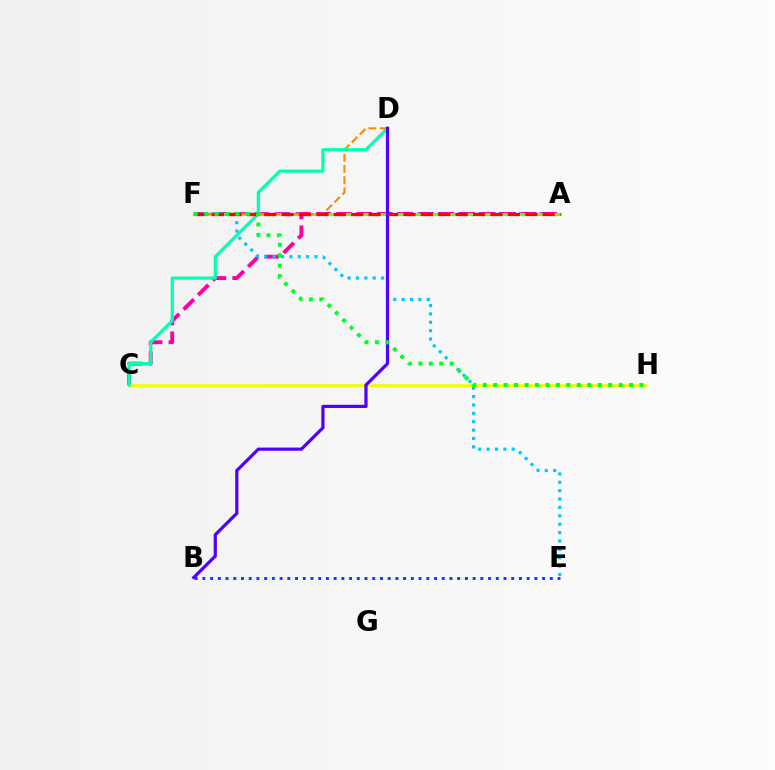{('A', 'F'): [{'color': '#d600ff', 'line_style': 'dashed', 'thickness': 2.76}, {'color': '#66ff00', 'line_style': 'solid', 'thickness': 2.19}, {'color': '#ff0000', 'line_style': 'dashed', 'thickness': 2.36}], ('A', 'C'): [{'color': '#ff00a0', 'line_style': 'dashed', 'thickness': 2.79}], ('B', 'E'): [{'color': '#003fff', 'line_style': 'dotted', 'thickness': 2.1}], ('E', 'F'): [{'color': '#00c7ff', 'line_style': 'dotted', 'thickness': 2.28}], ('D', 'F'): [{'color': '#ff8800', 'line_style': 'dashed', 'thickness': 1.52}], ('C', 'H'): [{'color': '#eeff00', 'line_style': 'solid', 'thickness': 1.95}], ('C', 'D'): [{'color': '#00ffaf', 'line_style': 'solid', 'thickness': 2.26}], ('B', 'D'): [{'color': '#4f00ff', 'line_style': 'solid', 'thickness': 2.3}], ('F', 'H'): [{'color': '#00ff27', 'line_style': 'dotted', 'thickness': 2.84}]}